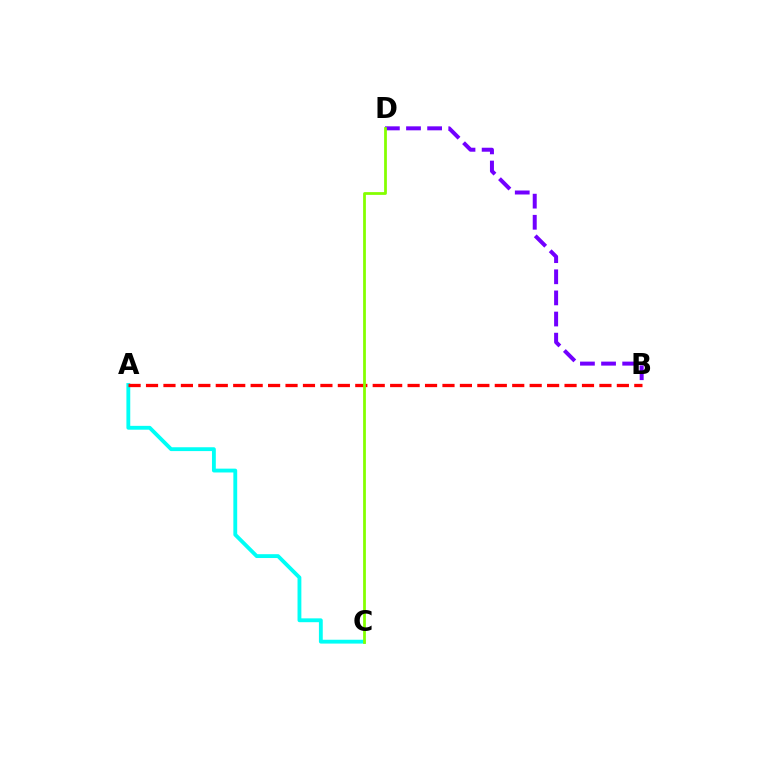{('B', 'D'): [{'color': '#7200ff', 'line_style': 'dashed', 'thickness': 2.87}], ('A', 'C'): [{'color': '#00fff6', 'line_style': 'solid', 'thickness': 2.77}], ('A', 'B'): [{'color': '#ff0000', 'line_style': 'dashed', 'thickness': 2.37}], ('C', 'D'): [{'color': '#84ff00', 'line_style': 'solid', 'thickness': 1.99}]}